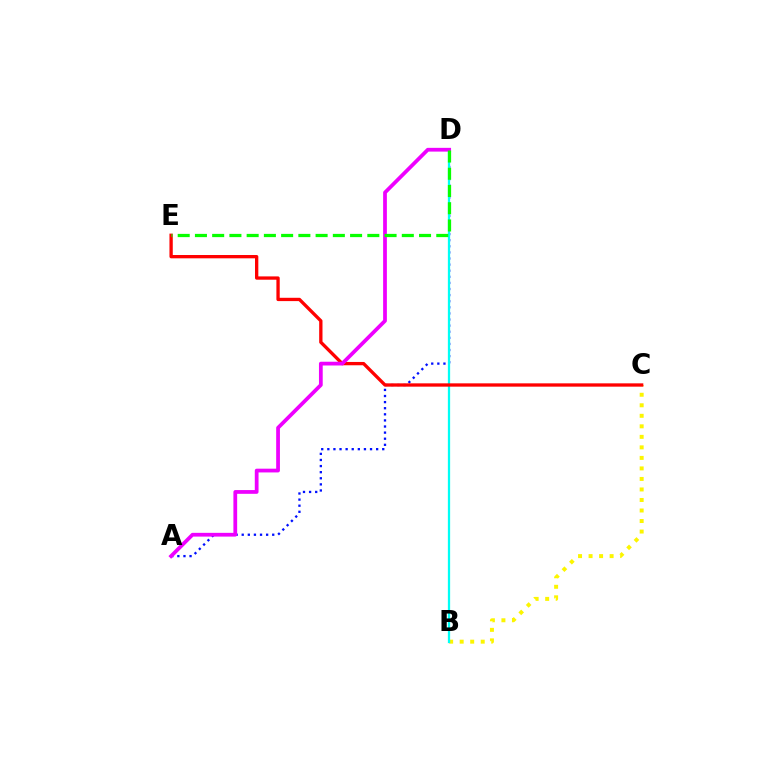{('B', 'C'): [{'color': '#fcf500', 'line_style': 'dotted', 'thickness': 2.86}], ('A', 'D'): [{'color': '#0010ff', 'line_style': 'dotted', 'thickness': 1.66}, {'color': '#ee00ff', 'line_style': 'solid', 'thickness': 2.7}], ('B', 'D'): [{'color': '#00fff6', 'line_style': 'solid', 'thickness': 1.63}], ('C', 'E'): [{'color': '#ff0000', 'line_style': 'solid', 'thickness': 2.39}], ('D', 'E'): [{'color': '#08ff00', 'line_style': 'dashed', 'thickness': 2.34}]}